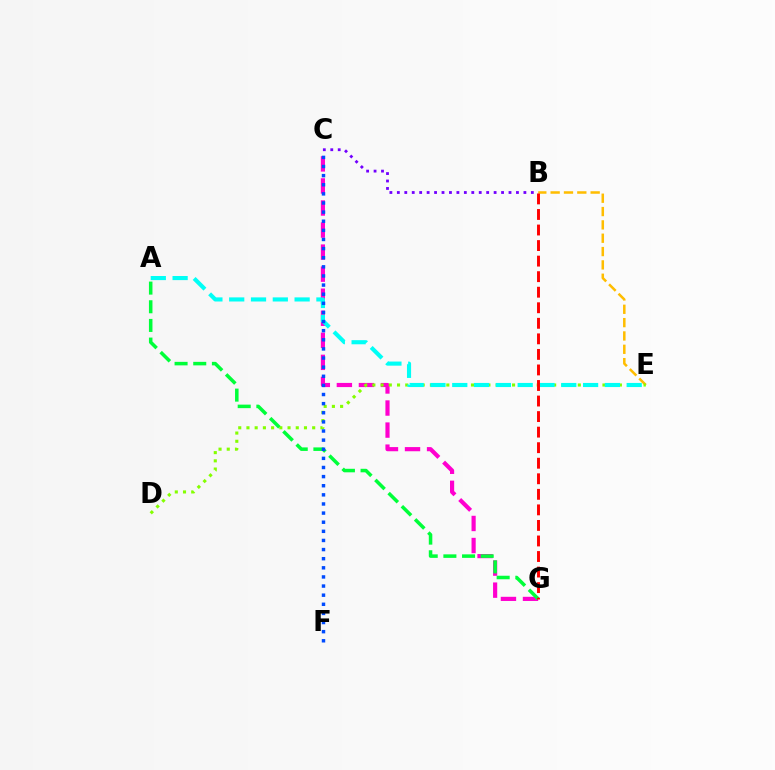{('B', 'E'): [{'color': '#ffbd00', 'line_style': 'dashed', 'thickness': 1.81}], ('C', 'G'): [{'color': '#ff00cf', 'line_style': 'dashed', 'thickness': 3.0}], ('D', 'E'): [{'color': '#84ff00', 'line_style': 'dotted', 'thickness': 2.23}], ('A', 'G'): [{'color': '#00ff39', 'line_style': 'dashed', 'thickness': 2.54}], ('A', 'E'): [{'color': '#00fff6', 'line_style': 'dashed', 'thickness': 2.96}], ('B', 'C'): [{'color': '#7200ff', 'line_style': 'dotted', 'thickness': 2.02}], ('B', 'G'): [{'color': '#ff0000', 'line_style': 'dashed', 'thickness': 2.11}], ('C', 'F'): [{'color': '#004bff', 'line_style': 'dotted', 'thickness': 2.48}]}